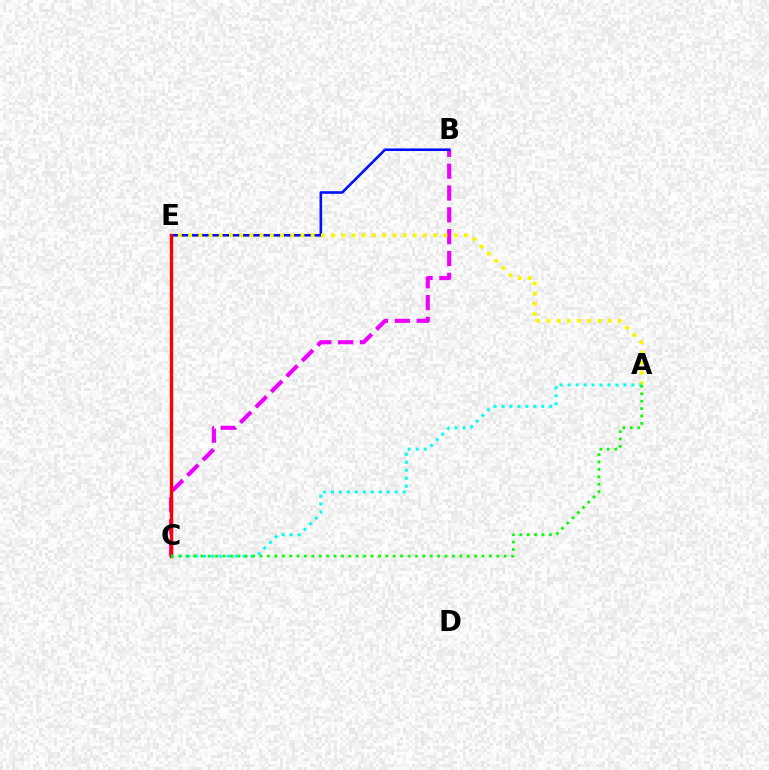{('B', 'C'): [{'color': '#ee00ff', 'line_style': 'dashed', 'thickness': 2.97}], ('B', 'E'): [{'color': '#0010ff', 'line_style': 'solid', 'thickness': 1.88}], ('A', 'E'): [{'color': '#fcf500', 'line_style': 'dotted', 'thickness': 2.78}], ('C', 'E'): [{'color': '#ff0000', 'line_style': 'solid', 'thickness': 2.4}], ('A', 'C'): [{'color': '#00fff6', 'line_style': 'dotted', 'thickness': 2.16}, {'color': '#08ff00', 'line_style': 'dotted', 'thickness': 2.01}]}